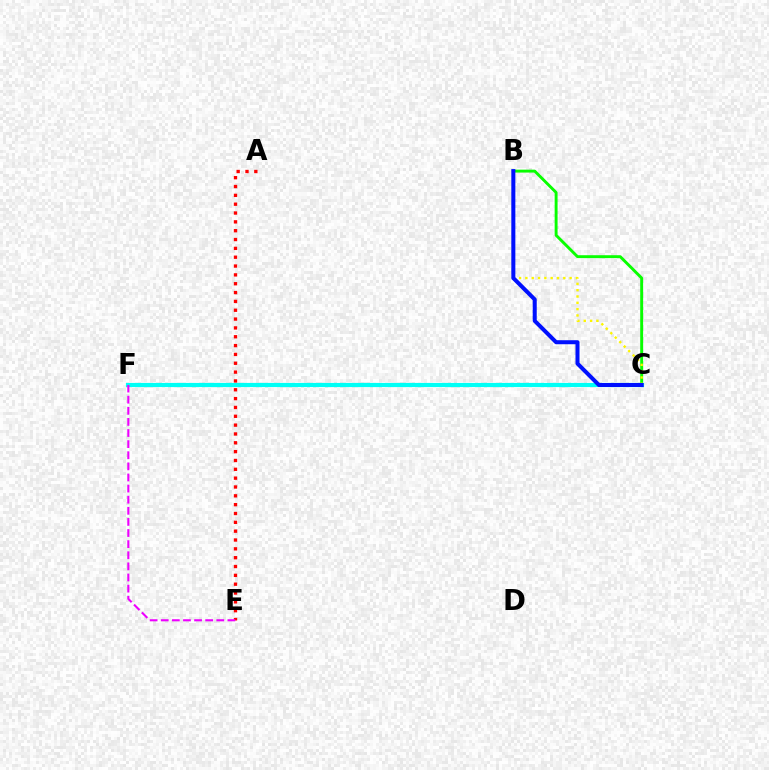{('B', 'C'): [{'color': '#08ff00', 'line_style': 'solid', 'thickness': 2.09}, {'color': '#fcf500', 'line_style': 'dotted', 'thickness': 1.72}, {'color': '#0010ff', 'line_style': 'solid', 'thickness': 2.9}], ('C', 'F'): [{'color': '#00fff6', 'line_style': 'solid', 'thickness': 3.0}], ('A', 'E'): [{'color': '#ff0000', 'line_style': 'dotted', 'thickness': 2.4}], ('E', 'F'): [{'color': '#ee00ff', 'line_style': 'dashed', 'thickness': 1.51}]}